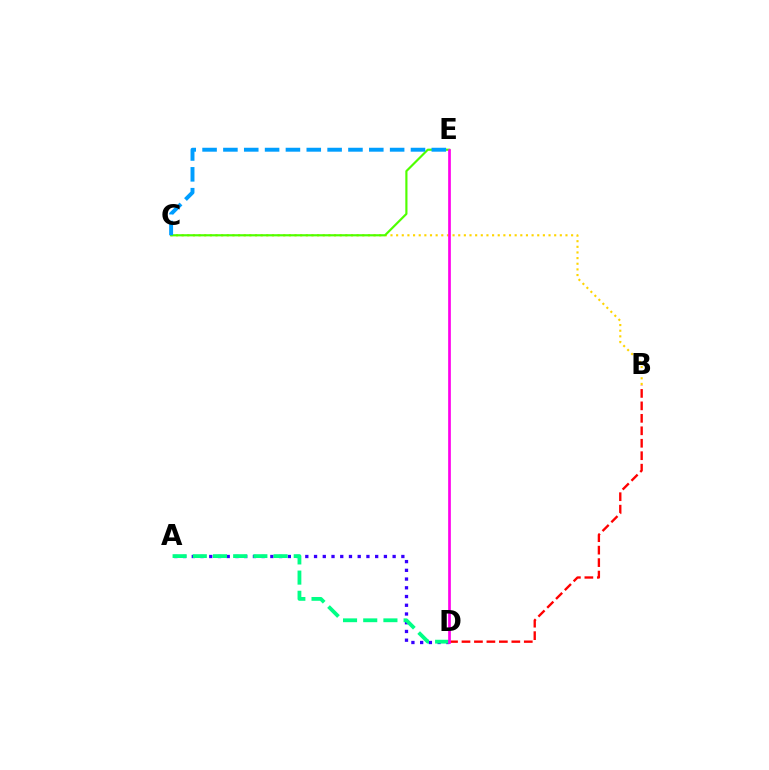{('B', 'C'): [{'color': '#ffd500', 'line_style': 'dotted', 'thickness': 1.53}], ('A', 'D'): [{'color': '#3700ff', 'line_style': 'dotted', 'thickness': 2.37}, {'color': '#00ff86', 'line_style': 'dashed', 'thickness': 2.74}], ('C', 'E'): [{'color': '#4fff00', 'line_style': 'solid', 'thickness': 1.56}, {'color': '#009eff', 'line_style': 'dashed', 'thickness': 2.83}], ('B', 'D'): [{'color': '#ff0000', 'line_style': 'dashed', 'thickness': 1.69}], ('D', 'E'): [{'color': '#ff00ed', 'line_style': 'solid', 'thickness': 1.94}]}